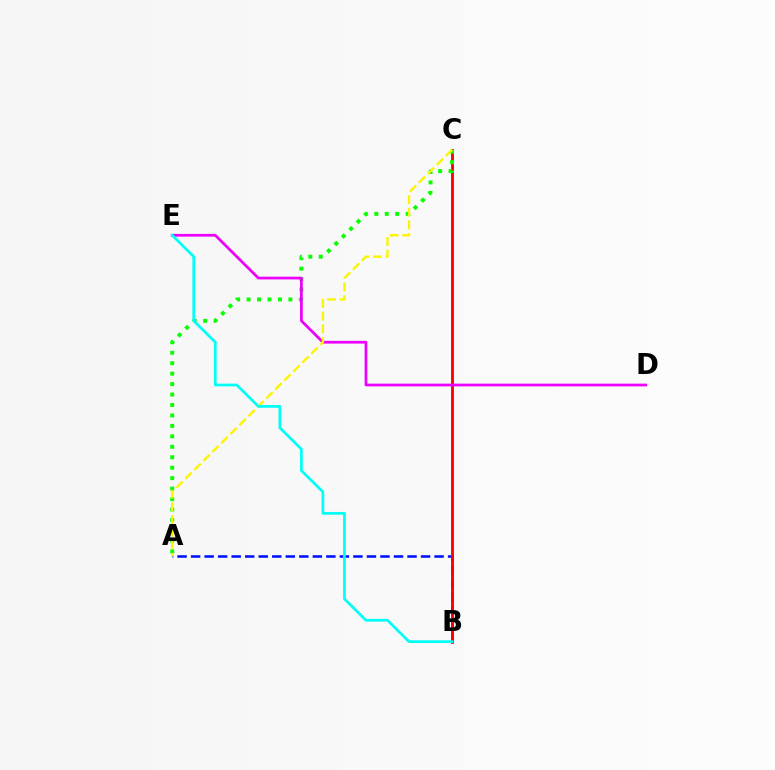{('A', 'B'): [{'color': '#0010ff', 'line_style': 'dashed', 'thickness': 1.84}], ('B', 'C'): [{'color': '#ff0000', 'line_style': 'solid', 'thickness': 2.05}], ('A', 'C'): [{'color': '#08ff00', 'line_style': 'dotted', 'thickness': 2.84}, {'color': '#fcf500', 'line_style': 'dashed', 'thickness': 1.72}], ('D', 'E'): [{'color': '#ee00ff', 'line_style': 'solid', 'thickness': 1.96}], ('B', 'E'): [{'color': '#00fff6', 'line_style': 'solid', 'thickness': 1.97}]}